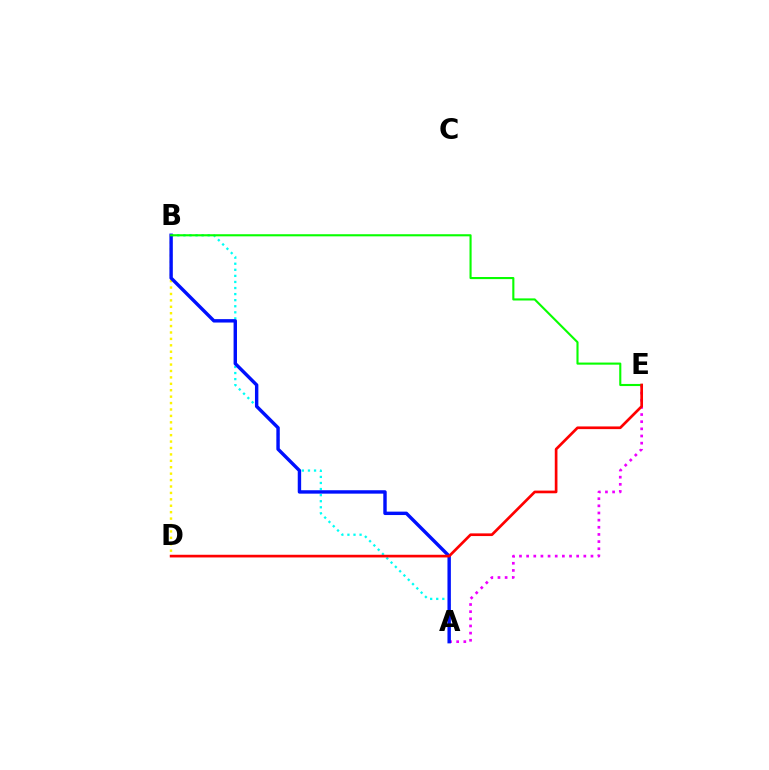{('A', 'E'): [{'color': '#ee00ff', 'line_style': 'dotted', 'thickness': 1.94}], ('B', 'D'): [{'color': '#fcf500', 'line_style': 'dotted', 'thickness': 1.74}], ('A', 'B'): [{'color': '#00fff6', 'line_style': 'dotted', 'thickness': 1.65}, {'color': '#0010ff', 'line_style': 'solid', 'thickness': 2.46}], ('B', 'E'): [{'color': '#08ff00', 'line_style': 'solid', 'thickness': 1.52}], ('D', 'E'): [{'color': '#ff0000', 'line_style': 'solid', 'thickness': 1.93}]}